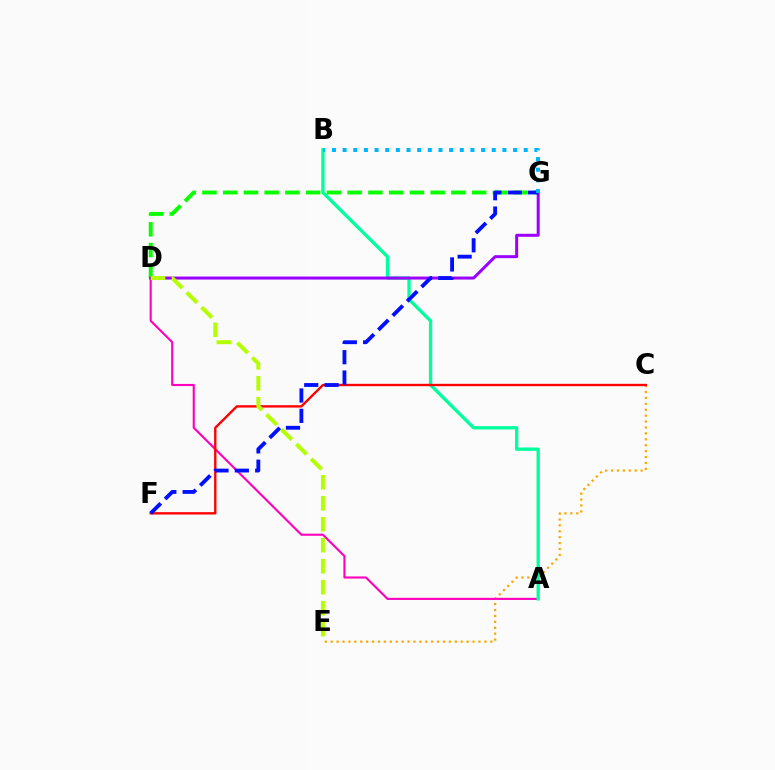{('C', 'E'): [{'color': '#ffa500', 'line_style': 'dotted', 'thickness': 1.61}], ('A', 'D'): [{'color': '#ff00bd', 'line_style': 'solid', 'thickness': 1.52}], ('A', 'B'): [{'color': '#00ff9d', 'line_style': 'solid', 'thickness': 2.38}], ('C', 'F'): [{'color': '#ff0000', 'line_style': 'solid', 'thickness': 1.7}], ('D', 'G'): [{'color': '#08ff00', 'line_style': 'dashed', 'thickness': 2.82}, {'color': '#9b00ff', 'line_style': 'solid', 'thickness': 2.16}], ('F', 'G'): [{'color': '#0010ff', 'line_style': 'dashed', 'thickness': 2.76}], ('D', 'E'): [{'color': '#b3ff00', 'line_style': 'dashed', 'thickness': 2.85}], ('B', 'G'): [{'color': '#00b5ff', 'line_style': 'dotted', 'thickness': 2.89}]}